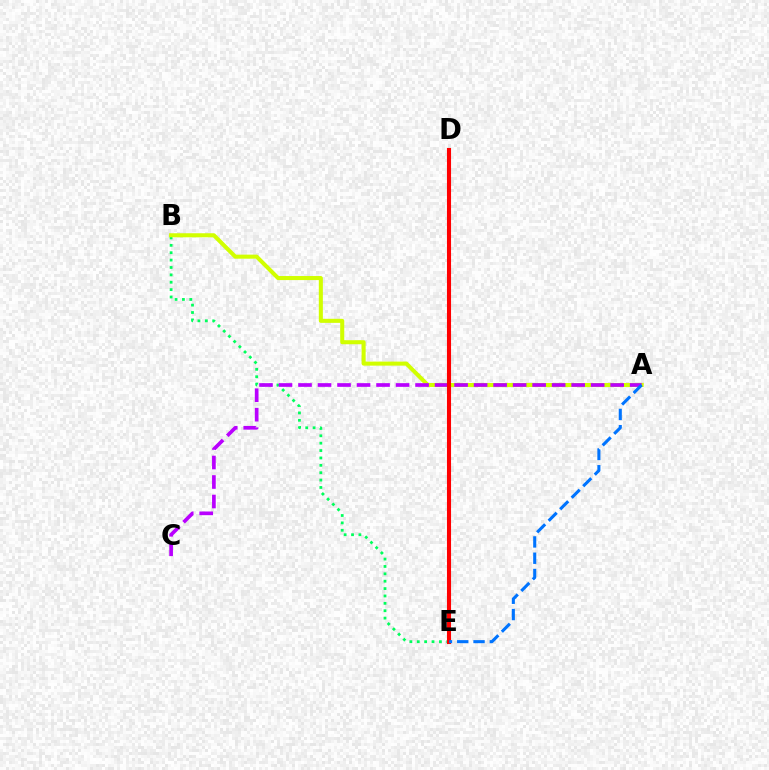{('B', 'E'): [{'color': '#00ff5c', 'line_style': 'dotted', 'thickness': 2.01}], ('A', 'B'): [{'color': '#d1ff00', 'line_style': 'solid', 'thickness': 2.92}], ('A', 'C'): [{'color': '#b900ff', 'line_style': 'dashed', 'thickness': 2.65}], ('D', 'E'): [{'color': '#ff0000', 'line_style': 'solid', 'thickness': 2.94}], ('A', 'E'): [{'color': '#0074ff', 'line_style': 'dashed', 'thickness': 2.21}]}